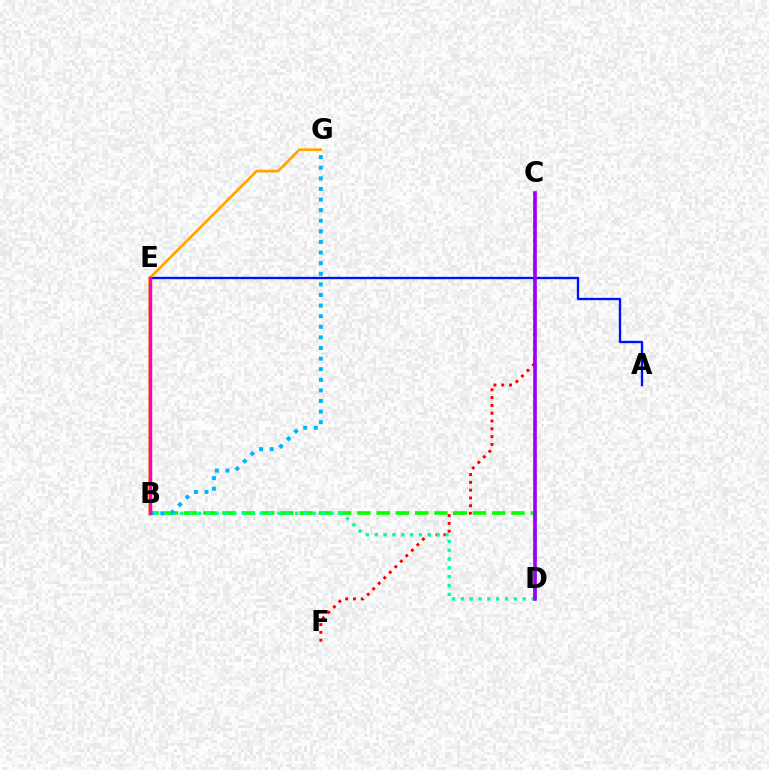{('C', 'F'): [{'color': '#ff0000', 'line_style': 'dotted', 'thickness': 2.12}], ('B', 'E'): [{'color': '#b3ff00', 'line_style': 'solid', 'thickness': 2.31}, {'color': '#ff00bd', 'line_style': 'solid', 'thickness': 2.44}], ('B', 'D'): [{'color': '#08ff00', 'line_style': 'dashed', 'thickness': 2.62}, {'color': '#00ff9d', 'line_style': 'dotted', 'thickness': 2.4}], ('A', 'E'): [{'color': '#0010ff', 'line_style': 'solid', 'thickness': 1.69}], ('B', 'G'): [{'color': '#ffa500', 'line_style': 'solid', 'thickness': 1.94}, {'color': '#00b5ff', 'line_style': 'dotted', 'thickness': 2.88}], ('C', 'D'): [{'color': '#9b00ff', 'line_style': 'solid', 'thickness': 2.61}]}